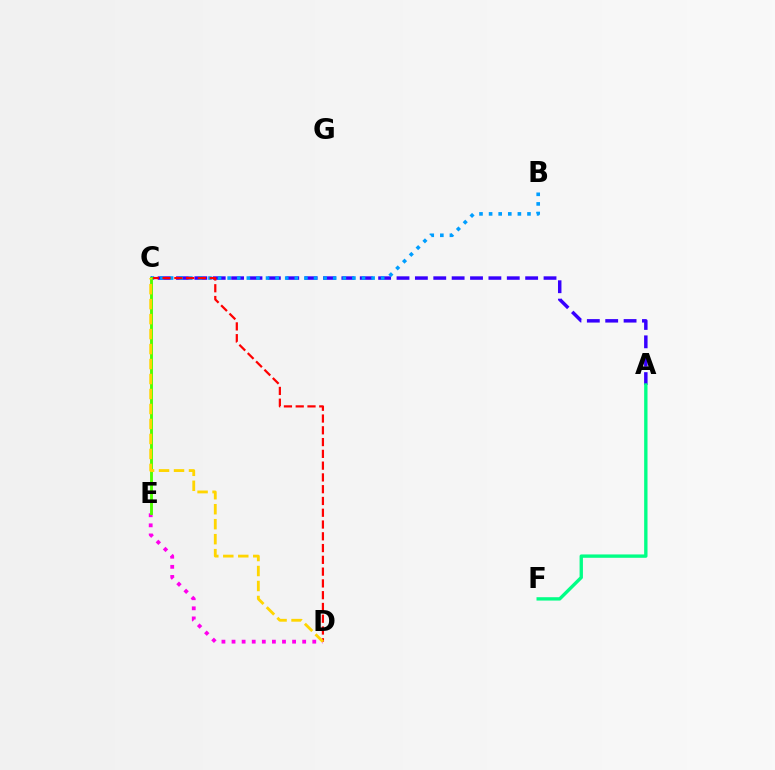{('A', 'C'): [{'color': '#3700ff', 'line_style': 'dashed', 'thickness': 2.5}], ('D', 'E'): [{'color': '#ff00ed', 'line_style': 'dotted', 'thickness': 2.74}], ('A', 'F'): [{'color': '#00ff86', 'line_style': 'solid', 'thickness': 2.41}], ('B', 'C'): [{'color': '#009eff', 'line_style': 'dotted', 'thickness': 2.61}], ('C', 'D'): [{'color': '#ff0000', 'line_style': 'dashed', 'thickness': 1.6}, {'color': '#ffd500', 'line_style': 'dashed', 'thickness': 2.04}], ('C', 'E'): [{'color': '#4fff00', 'line_style': 'solid', 'thickness': 2.08}]}